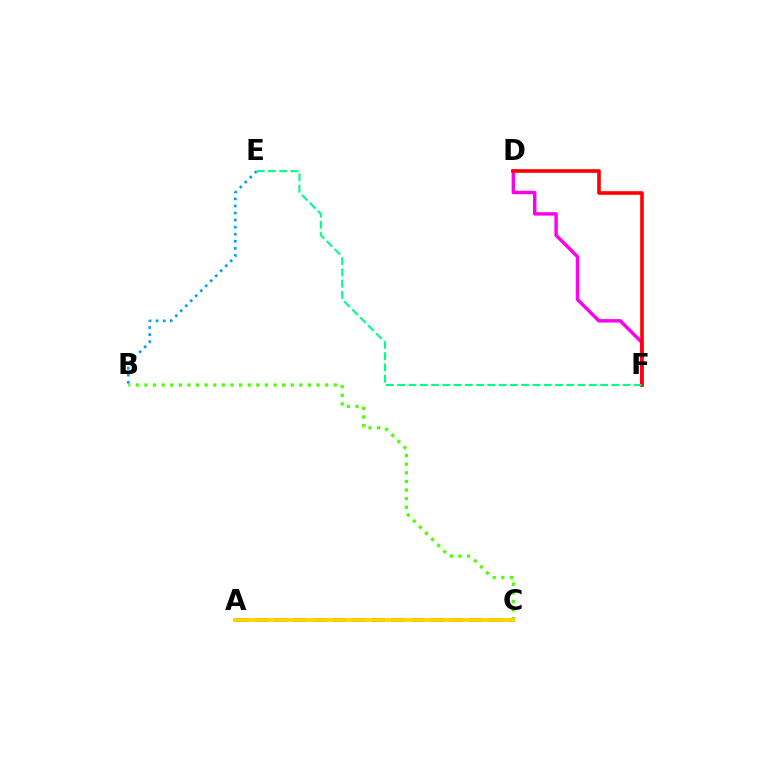{('D', 'F'): [{'color': '#ff00ed', 'line_style': 'solid', 'thickness': 2.47}, {'color': '#ff0000', 'line_style': 'solid', 'thickness': 2.6}], ('A', 'C'): [{'color': '#3700ff', 'line_style': 'dashed', 'thickness': 2.65}, {'color': '#ffd500', 'line_style': 'solid', 'thickness': 2.74}], ('B', 'C'): [{'color': '#4fff00', 'line_style': 'dotted', 'thickness': 2.34}], ('B', 'E'): [{'color': '#009eff', 'line_style': 'dotted', 'thickness': 1.92}], ('E', 'F'): [{'color': '#00ff86', 'line_style': 'dashed', 'thickness': 1.53}]}